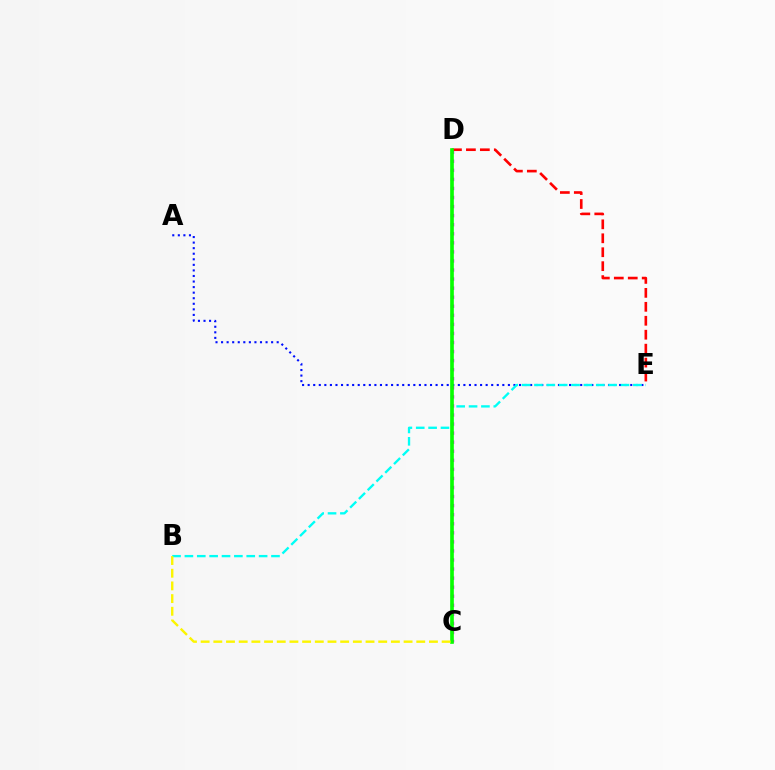{('C', 'D'): [{'color': '#ee00ff', 'line_style': 'dotted', 'thickness': 2.46}, {'color': '#08ff00', 'line_style': 'solid', 'thickness': 2.63}], ('D', 'E'): [{'color': '#ff0000', 'line_style': 'dashed', 'thickness': 1.89}], ('A', 'E'): [{'color': '#0010ff', 'line_style': 'dotted', 'thickness': 1.51}], ('B', 'E'): [{'color': '#00fff6', 'line_style': 'dashed', 'thickness': 1.68}], ('B', 'C'): [{'color': '#fcf500', 'line_style': 'dashed', 'thickness': 1.72}]}